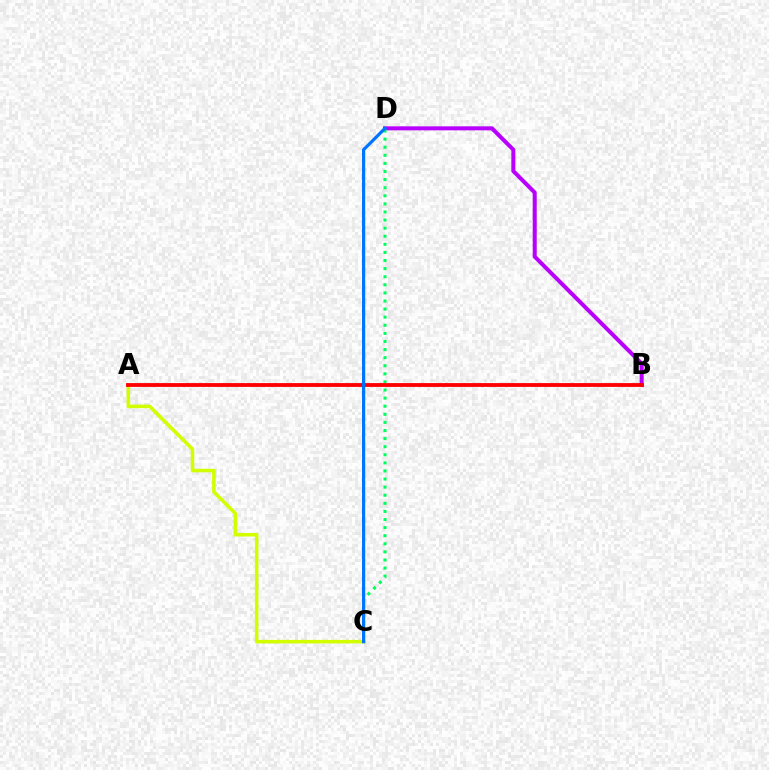{('B', 'D'): [{'color': '#b900ff', 'line_style': 'solid', 'thickness': 2.89}], ('C', 'D'): [{'color': '#00ff5c', 'line_style': 'dotted', 'thickness': 2.2}, {'color': '#0074ff', 'line_style': 'solid', 'thickness': 2.3}], ('A', 'C'): [{'color': '#d1ff00', 'line_style': 'solid', 'thickness': 2.55}], ('A', 'B'): [{'color': '#ff0000', 'line_style': 'solid', 'thickness': 2.75}]}